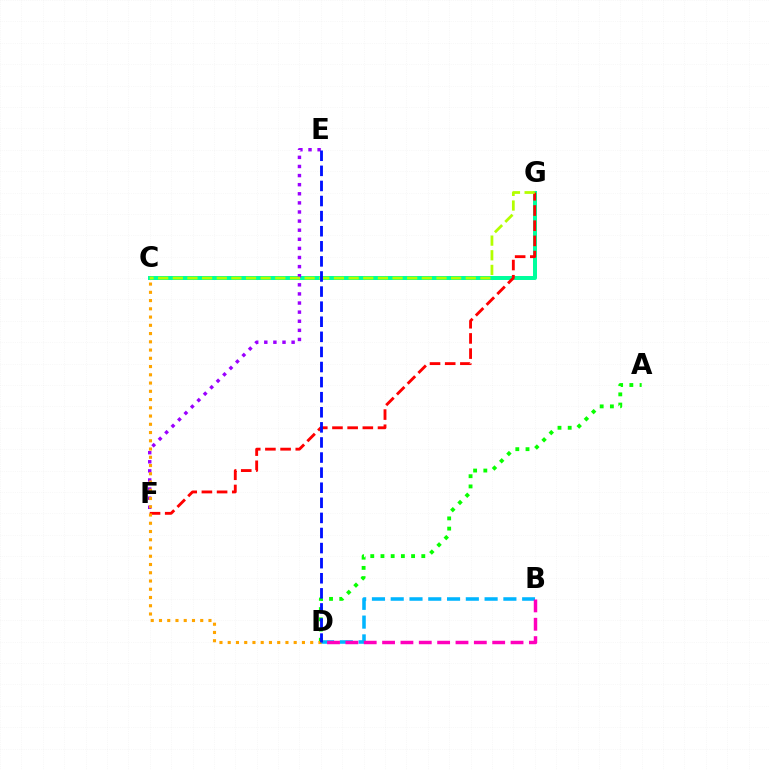{('B', 'D'): [{'color': '#00b5ff', 'line_style': 'dashed', 'thickness': 2.55}, {'color': '#ff00bd', 'line_style': 'dashed', 'thickness': 2.49}], ('C', 'G'): [{'color': '#00ff9d', 'line_style': 'solid', 'thickness': 2.87}, {'color': '#b3ff00', 'line_style': 'dashed', 'thickness': 1.99}], ('A', 'D'): [{'color': '#08ff00', 'line_style': 'dotted', 'thickness': 2.77}], ('E', 'F'): [{'color': '#9b00ff', 'line_style': 'dotted', 'thickness': 2.47}], ('F', 'G'): [{'color': '#ff0000', 'line_style': 'dashed', 'thickness': 2.06}], ('C', 'D'): [{'color': '#ffa500', 'line_style': 'dotted', 'thickness': 2.24}], ('D', 'E'): [{'color': '#0010ff', 'line_style': 'dashed', 'thickness': 2.05}]}